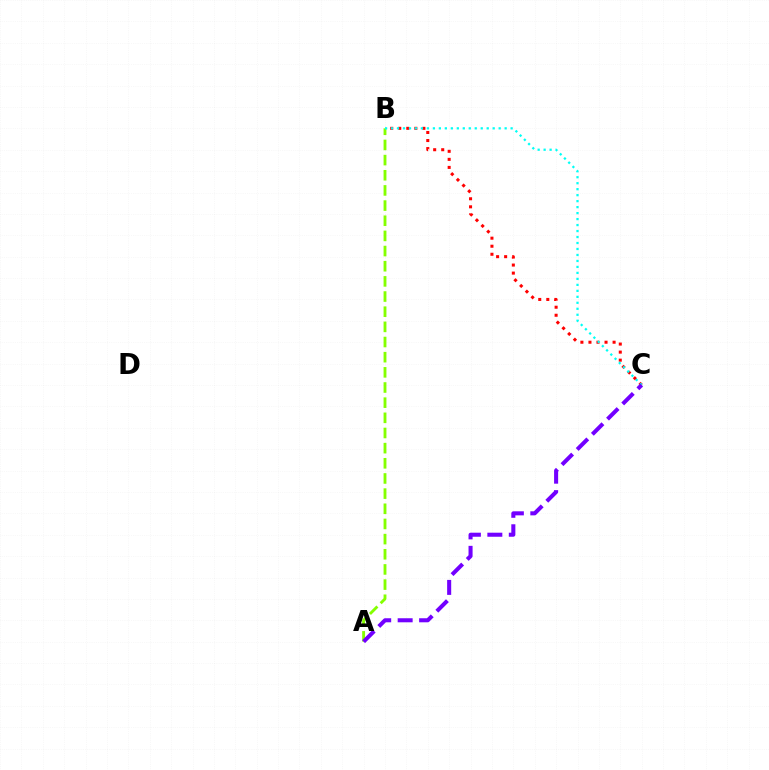{('B', 'C'): [{'color': '#ff0000', 'line_style': 'dotted', 'thickness': 2.19}, {'color': '#00fff6', 'line_style': 'dotted', 'thickness': 1.62}], ('A', 'B'): [{'color': '#84ff00', 'line_style': 'dashed', 'thickness': 2.06}], ('A', 'C'): [{'color': '#7200ff', 'line_style': 'dashed', 'thickness': 2.91}]}